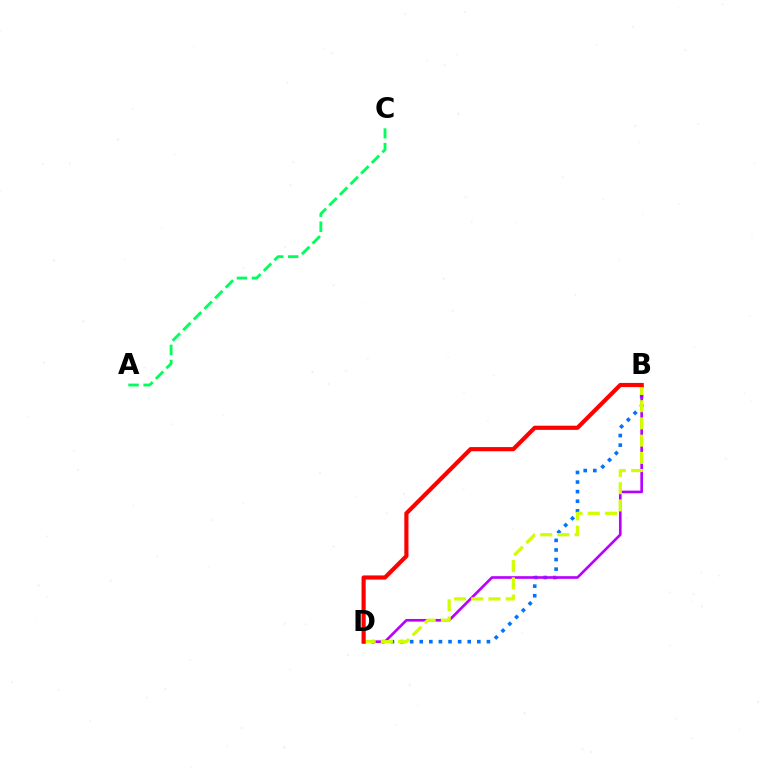{('A', 'C'): [{'color': '#00ff5c', 'line_style': 'dashed', 'thickness': 2.04}], ('B', 'D'): [{'color': '#0074ff', 'line_style': 'dotted', 'thickness': 2.61}, {'color': '#b900ff', 'line_style': 'solid', 'thickness': 1.91}, {'color': '#d1ff00', 'line_style': 'dashed', 'thickness': 2.34}, {'color': '#ff0000', 'line_style': 'solid', 'thickness': 2.99}]}